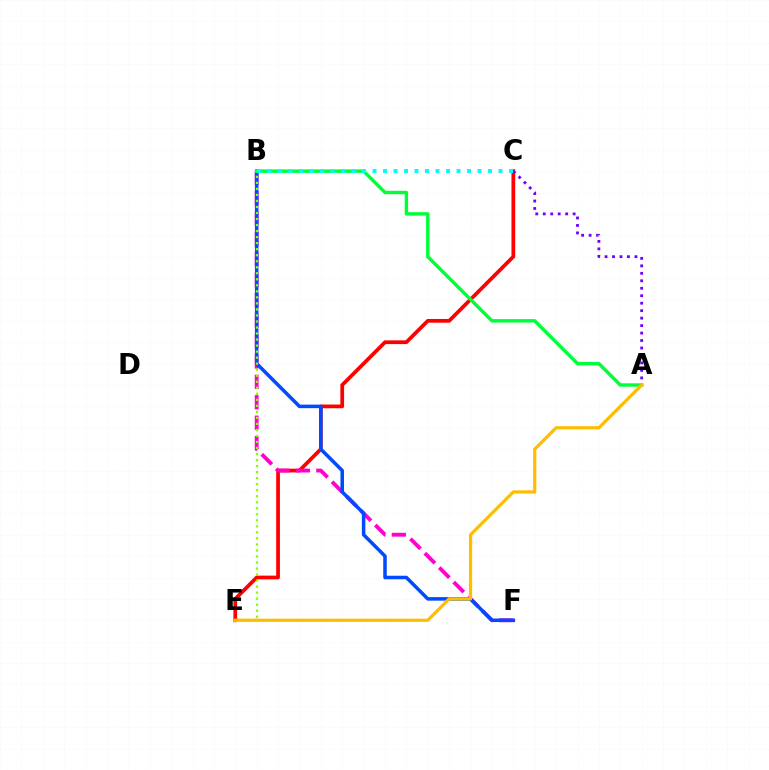{('C', 'E'): [{'color': '#ff0000', 'line_style': 'solid', 'thickness': 2.69}], ('B', 'F'): [{'color': '#ff00cf', 'line_style': 'dashed', 'thickness': 2.77}, {'color': '#004bff', 'line_style': 'solid', 'thickness': 2.55}], ('A', 'C'): [{'color': '#7200ff', 'line_style': 'dotted', 'thickness': 2.03}], ('A', 'B'): [{'color': '#00ff39', 'line_style': 'solid', 'thickness': 2.46}], ('B', 'E'): [{'color': '#84ff00', 'line_style': 'dotted', 'thickness': 1.64}], ('B', 'C'): [{'color': '#00fff6', 'line_style': 'dotted', 'thickness': 2.85}], ('A', 'E'): [{'color': '#ffbd00', 'line_style': 'solid', 'thickness': 2.34}]}